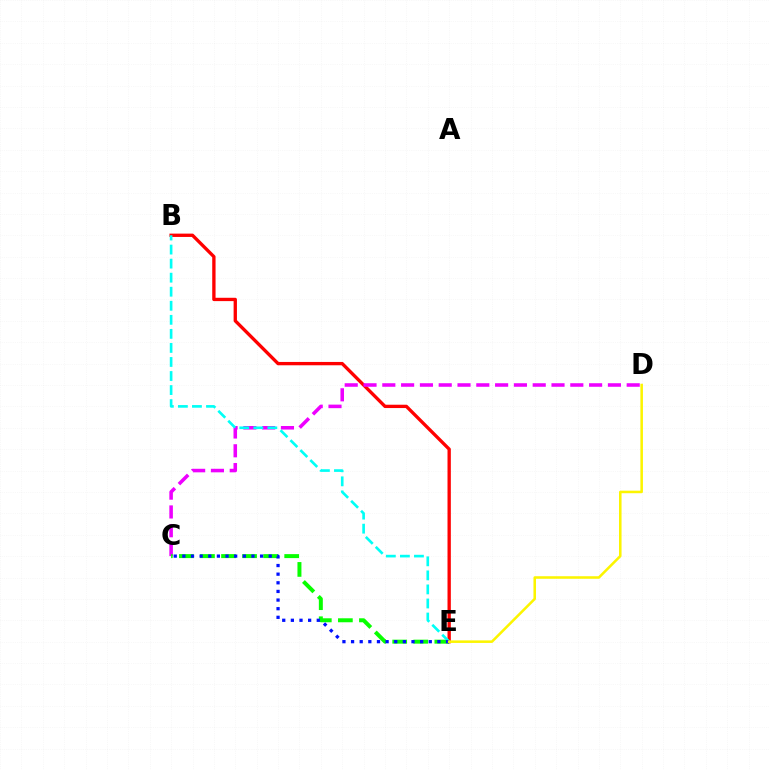{('B', 'E'): [{'color': '#ff0000', 'line_style': 'solid', 'thickness': 2.4}, {'color': '#00fff6', 'line_style': 'dashed', 'thickness': 1.91}], ('C', 'D'): [{'color': '#ee00ff', 'line_style': 'dashed', 'thickness': 2.55}], ('C', 'E'): [{'color': '#08ff00', 'line_style': 'dashed', 'thickness': 2.86}, {'color': '#0010ff', 'line_style': 'dotted', 'thickness': 2.35}], ('D', 'E'): [{'color': '#fcf500', 'line_style': 'solid', 'thickness': 1.83}]}